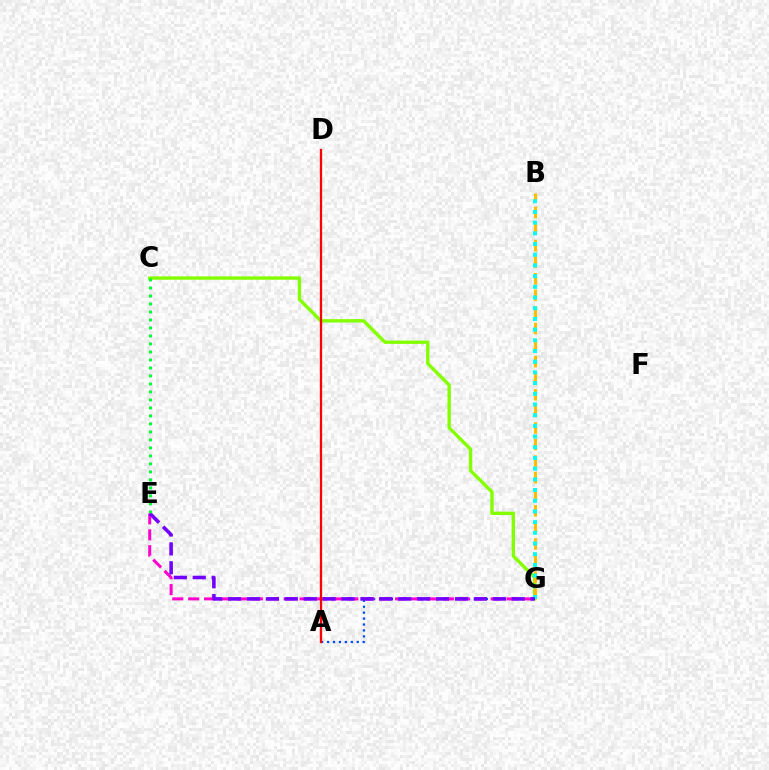{('C', 'G'): [{'color': '#84ff00', 'line_style': 'solid', 'thickness': 2.42}], ('B', 'G'): [{'color': '#ffbd00', 'line_style': 'dashed', 'thickness': 2.25}, {'color': '#00fff6', 'line_style': 'dotted', 'thickness': 2.91}], ('A', 'G'): [{'color': '#004bff', 'line_style': 'dotted', 'thickness': 1.61}], ('E', 'G'): [{'color': '#ff00cf', 'line_style': 'dashed', 'thickness': 2.16}, {'color': '#7200ff', 'line_style': 'dashed', 'thickness': 2.57}], ('A', 'D'): [{'color': '#ff0000', 'line_style': 'solid', 'thickness': 1.65}], ('C', 'E'): [{'color': '#00ff39', 'line_style': 'dotted', 'thickness': 2.17}]}